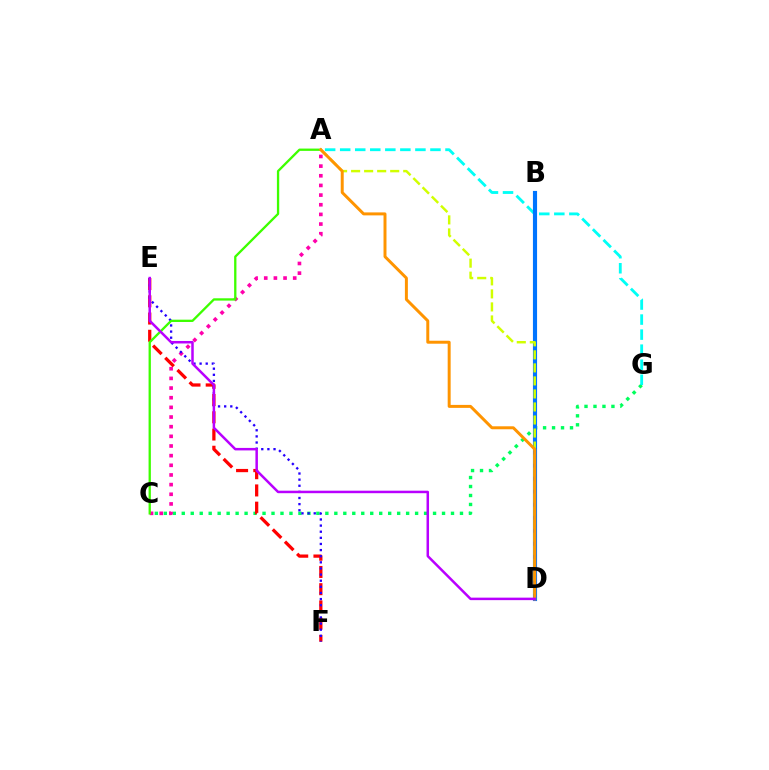{('C', 'G'): [{'color': '#00ff5c', 'line_style': 'dotted', 'thickness': 2.44}], ('A', 'G'): [{'color': '#00fff6', 'line_style': 'dashed', 'thickness': 2.04}], ('E', 'F'): [{'color': '#ff0000', 'line_style': 'dashed', 'thickness': 2.34}, {'color': '#2500ff', 'line_style': 'dotted', 'thickness': 1.66}], ('A', 'C'): [{'color': '#ff00ac', 'line_style': 'dotted', 'thickness': 2.62}, {'color': '#3dff00', 'line_style': 'solid', 'thickness': 1.66}], ('B', 'D'): [{'color': '#0074ff', 'line_style': 'solid', 'thickness': 2.98}], ('A', 'D'): [{'color': '#d1ff00', 'line_style': 'dashed', 'thickness': 1.77}, {'color': '#ff9400', 'line_style': 'solid', 'thickness': 2.14}], ('D', 'E'): [{'color': '#b900ff', 'line_style': 'solid', 'thickness': 1.8}]}